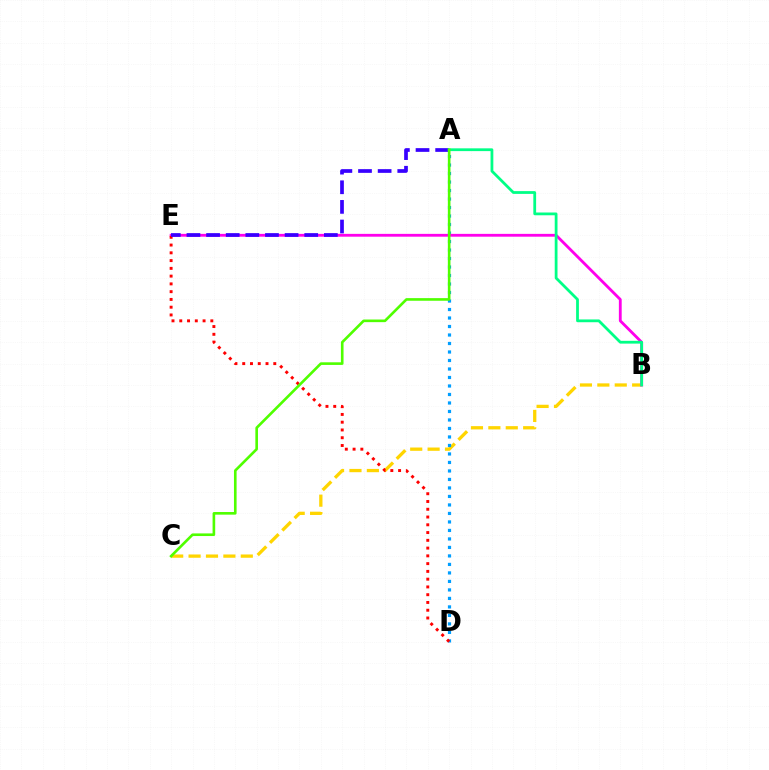{('B', 'C'): [{'color': '#ffd500', 'line_style': 'dashed', 'thickness': 2.36}], ('A', 'D'): [{'color': '#009eff', 'line_style': 'dotted', 'thickness': 2.31}], ('B', 'E'): [{'color': '#ff00ed', 'line_style': 'solid', 'thickness': 2.03}], ('D', 'E'): [{'color': '#ff0000', 'line_style': 'dotted', 'thickness': 2.11}], ('A', 'E'): [{'color': '#3700ff', 'line_style': 'dashed', 'thickness': 2.67}], ('A', 'B'): [{'color': '#00ff86', 'line_style': 'solid', 'thickness': 2.0}], ('A', 'C'): [{'color': '#4fff00', 'line_style': 'solid', 'thickness': 1.89}]}